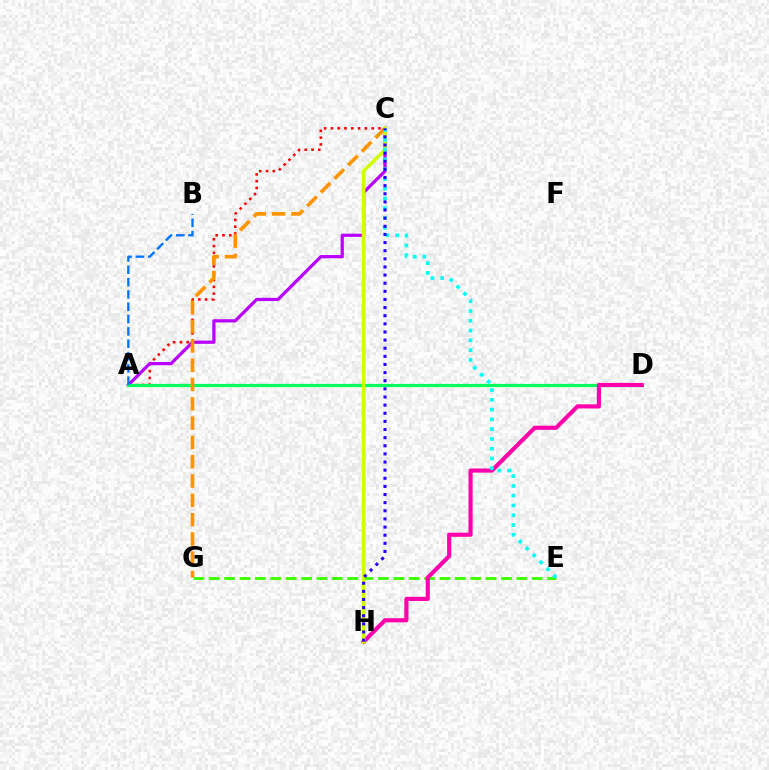{('E', 'G'): [{'color': '#3dff00', 'line_style': 'dashed', 'thickness': 2.09}], ('A', 'C'): [{'color': '#ff0000', 'line_style': 'dotted', 'thickness': 1.85}, {'color': '#b900ff', 'line_style': 'solid', 'thickness': 2.32}], ('A', 'D'): [{'color': '#00ff5c', 'line_style': 'solid', 'thickness': 2.31}], ('C', 'G'): [{'color': '#ff9400', 'line_style': 'dashed', 'thickness': 2.62}], ('D', 'H'): [{'color': '#ff00ac', 'line_style': 'solid', 'thickness': 2.98}], ('C', 'H'): [{'color': '#d1ff00', 'line_style': 'solid', 'thickness': 2.6}, {'color': '#2500ff', 'line_style': 'dotted', 'thickness': 2.21}], ('C', 'E'): [{'color': '#00fff6', 'line_style': 'dotted', 'thickness': 2.65}], ('A', 'B'): [{'color': '#0074ff', 'line_style': 'dashed', 'thickness': 1.67}]}